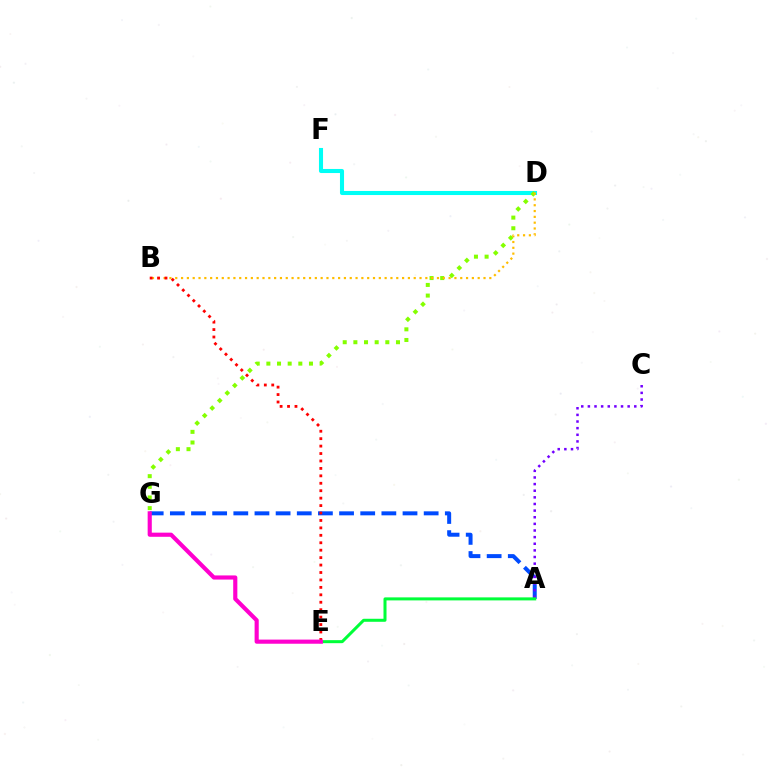{('D', 'F'): [{'color': '#00fff6', 'line_style': 'solid', 'thickness': 2.93}], ('A', 'G'): [{'color': '#004bff', 'line_style': 'dashed', 'thickness': 2.87}], ('D', 'G'): [{'color': '#84ff00', 'line_style': 'dotted', 'thickness': 2.89}], ('A', 'C'): [{'color': '#7200ff', 'line_style': 'dotted', 'thickness': 1.8}], ('B', 'D'): [{'color': '#ffbd00', 'line_style': 'dotted', 'thickness': 1.58}], ('B', 'E'): [{'color': '#ff0000', 'line_style': 'dotted', 'thickness': 2.02}], ('A', 'E'): [{'color': '#00ff39', 'line_style': 'solid', 'thickness': 2.17}], ('E', 'G'): [{'color': '#ff00cf', 'line_style': 'solid', 'thickness': 2.98}]}